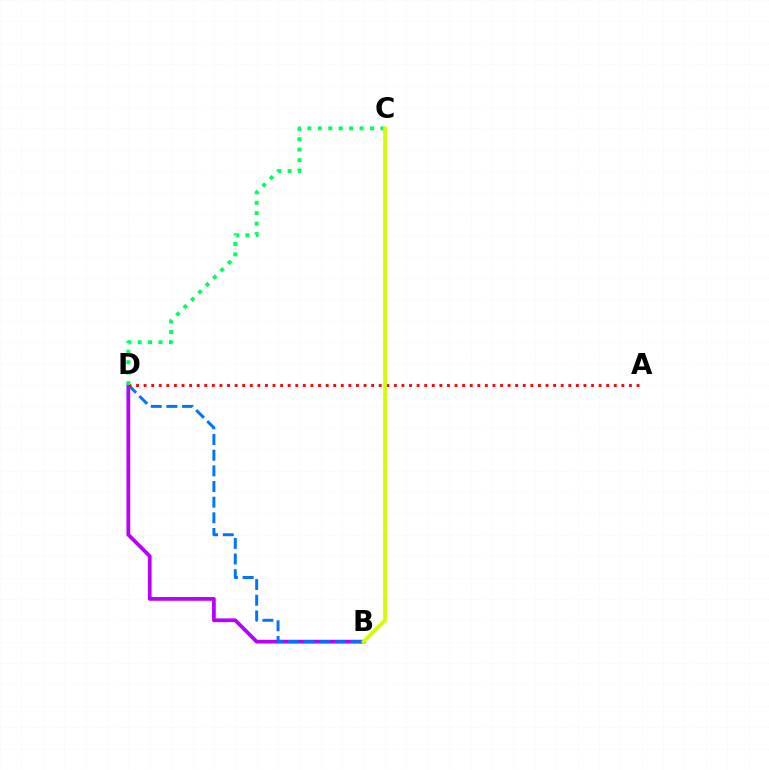{('B', 'D'): [{'color': '#b900ff', 'line_style': 'solid', 'thickness': 2.7}, {'color': '#0074ff', 'line_style': 'dashed', 'thickness': 2.13}], ('A', 'D'): [{'color': '#ff0000', 'line_style': 'dotted', 'thickness': 2.06}], ('C', 'D'): [{'color': '#00ff5c', 'line_style': 'dotted', 'thickness': 2.83}], ('B', 'C'): [{'color': '#d1ff00', 'line_style': 'solid', 'thickness': 2.7}]}